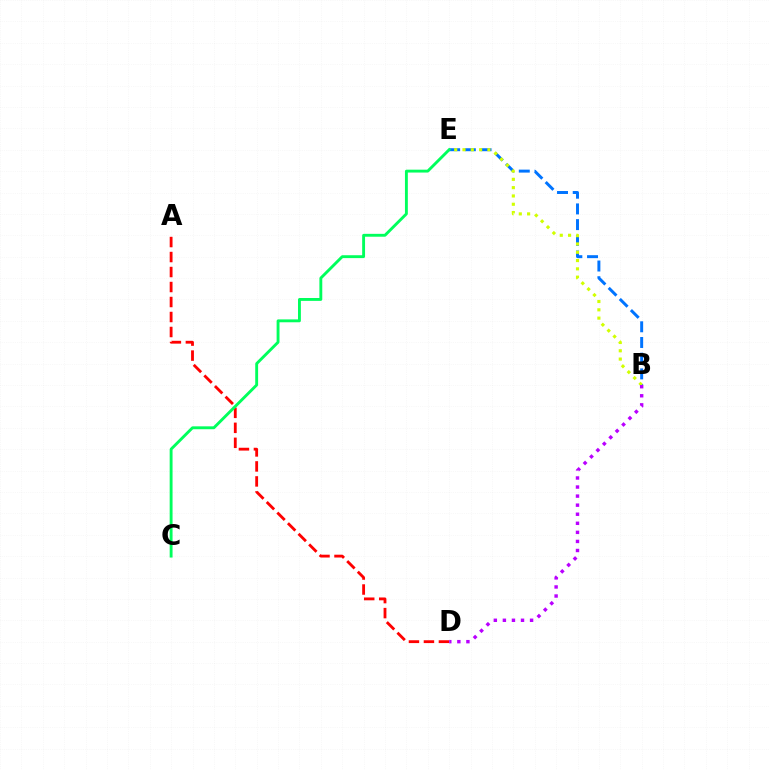{('B', 'E'): [{'color': '#0074ff', 'line_style': 'dashed', 'thickness': 2.13}, {'color': '#d1ff00', 'line_style': 'dotted', 'thickness': 2.26}], ('A', 'D'): [{'color': '#ff0000', 'line_style': 'dashed', 'thickness': 2.04}], ('B', 'D'): [{'color': '#b900ff', 'line_style': 'dotted', 'thickness': 2.46}], ('C', 'E'): [{'color': '#00ff5c', 'line_style': 'solid', 'thickness': 2.07}]}